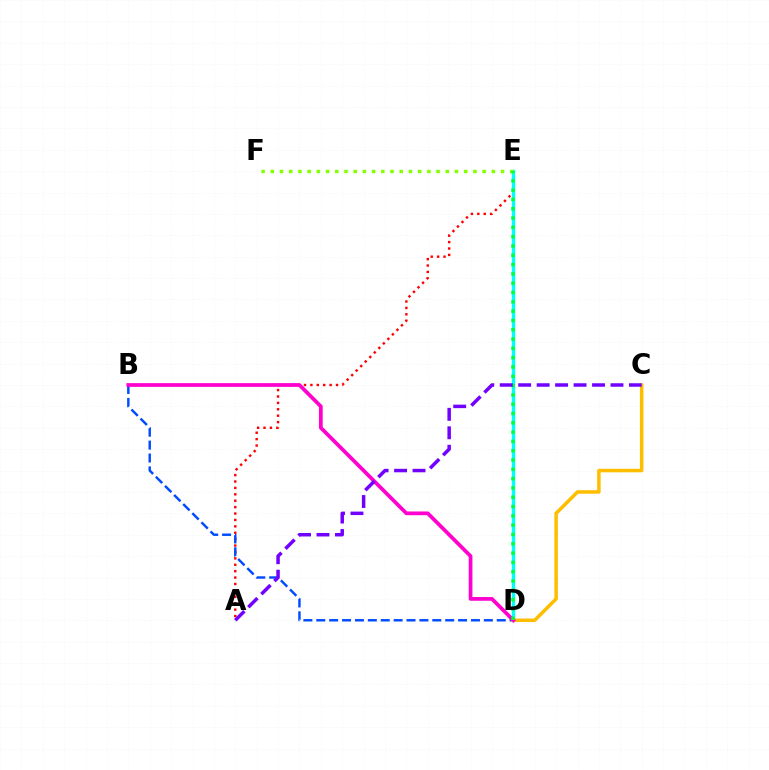{('A', 'E'): [{'color': '#ff0000', 'line_style': 'dotted', 'thickness': 1.74}], ('B', 'D'): [{'color': '#004bff', 'line_style': 'dashed', 'thickness': 1.75}, {'color': '#ff00cf', 'line_style': 'solid', 'thickness': 2.69}], ('D', 'E'): [{'color': '#00fff6', 'line_style': 'solid', 'thickness': 2.39}, {'color': '#00ff39', 'line_style': 'dotted', 'thickness': 2.53}], ('C', 'D'): [{'color': '#ffbd00', 'line_style': 'solid', 'thickness': 2.53}], ('E', 'F'): [{'color': '#84ff00', 'line_style': 'dotted', 'thickness': 2.5}], ('A', 'C'): [{'color': '#7200ff', 'line_style': 'dashed', 'thickness': 2.51}]}